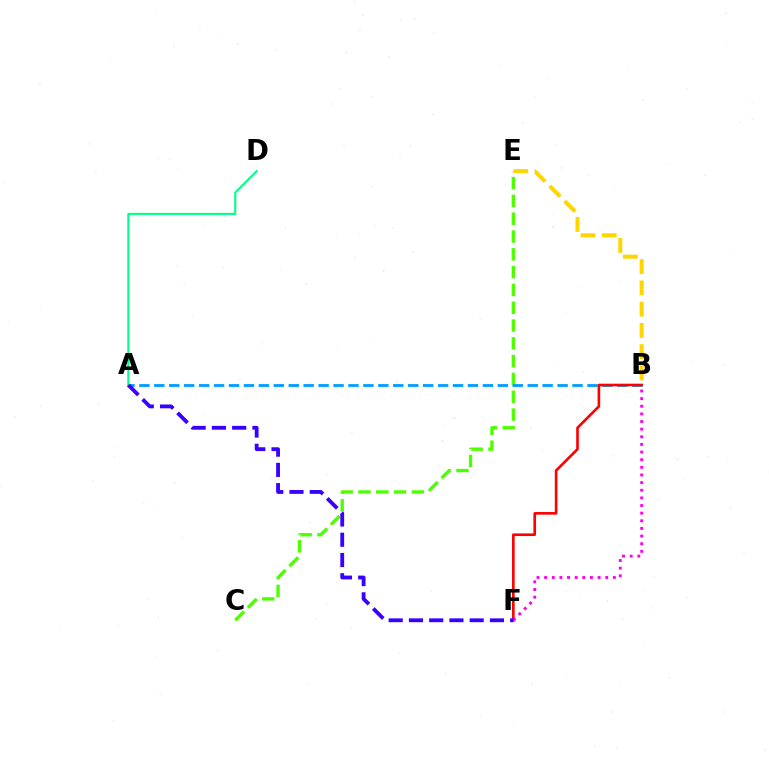{('C', 'E'): [{'color': '#4fff00', 'line_style': 'dashed', 'thickness': 2.42}], ('A', 'B'): [{'color': '#009eff', 'line_style': 'dashed', 'thickness': 2.03}], ('B', 'F'): [{'color': '#ff0000', 'line_style': 'solid', 'thickness': 1.9}, {'color': '#ff00ed', 'line_style': 'dotted', 'thickness': 2.07}], ('B', 'E'): [{'color': '#ffd500', 'line_style': 'dashed', 'thickness': 2.89}], ('A', 'D'): [{'color': '#00ff86', 'line_style': 'solid', 'thickness': 1.51}], ('A', 'F'): [{'color': '#3700ff', 'line_style': 'dashed', 'thickness': 2.75}]}